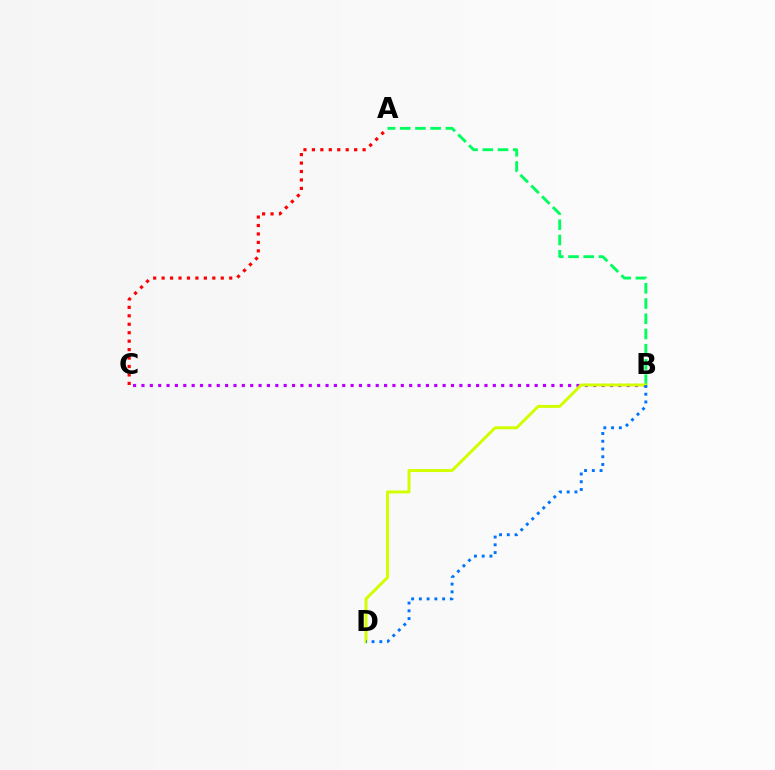{('A', 'B'): [{'color': '#00ff5c', 'line_style': 'dashed', 'thickness': 2.07}], ('B', 'C'): [{'color': '#b900ff', 'line_style': 'dotted', 'thickness': 2.27}], ('A', 'C'): [{'color': '#ff0000', 'line_style': 'dotted', 'thickness': 2.3}], ('B', 'D'): [{'color': '#d1ff00', 'line_style': 'solid', 'thickness': 2.15}, {'color': '#0074ff', 'line_style': 'dotted', 'thickness': 2.11}]}